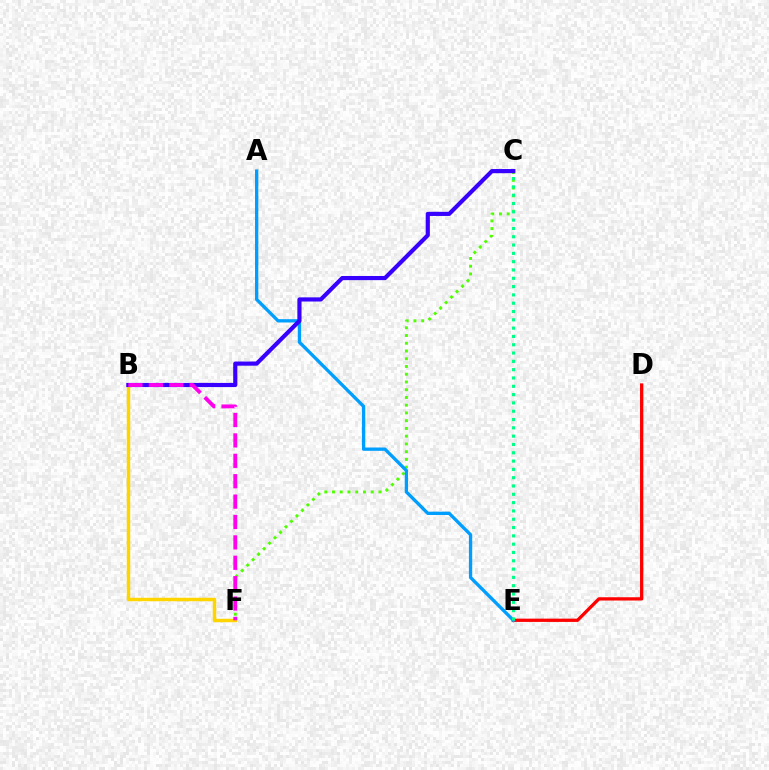{('C', 'F'): [{'color': '#4fff00', 'line_style': 'dotted', 'thickness': 2.1}], ('D', 'E'): [{'color': '#ff0000', 'line_style': 'solid', 'thickness': 2.36}], ('A', 'E'): [{'color': '#009eff', 'line_style': 'solid', 'thickness': 2.38}], ('B', 'F'): [{'color': '#ffd500', 'line_style': 'solid', 'thickness': 2.51}, {'color': '#ff00ed', 'line_style': 'dashed', 'thickness': 2.77}], ('C', 'E'): [{'color': '#00ff86', 'line_style': 'dotted', 'thickness': 2.26}], ('B', 'C'): [{'color': '#3700ff', 'line_style': 'solid', 'thickness': 2.99}]}